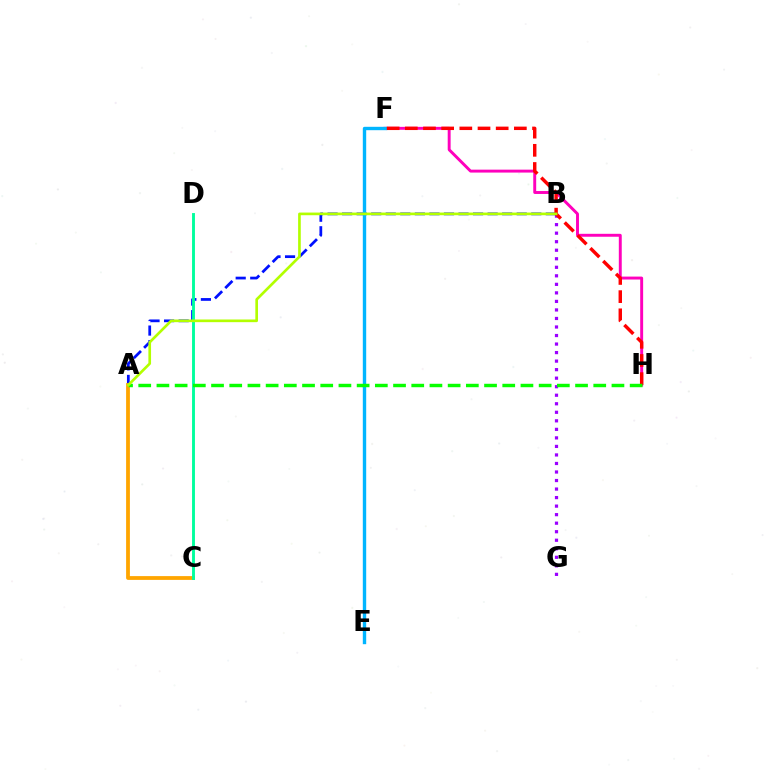{('B', 'G'): [{'color': '#9b00ff', 'line_style': 'dotted', 'thickness': 2.32}], ('A', 'B'): [{'color': '#0010ff', 'line_style': 'dashed', 'thickness': 1.98}, {'color': '#b3ff00', 'line_style': 'solid', 'thickness': 1.92}], ('F', 'H'): [{'color': '#ff00bd', 'line_style': 'solid', 'thickness': 2.11}, {'color': '#ff0000', 'line_style': 'dashed', 'thickness': 2.47}], ('A', 'C'): [{'color': '#ffa500', 'line_style': 'solid', 'thickness': 2.73}], ('E', 'F'): [{'color': '#00b5ff', 'line_style': 'solid', 'thickness': 2.44}], ('C', 'D'): [{'color': '#00ff9d', 'line_style': 'solid', 'thickness': 2.08}], ('A', 'H'): [{'color': '#08ff00', 'line_style': 'dashed', 'thickness': 2.47}]}